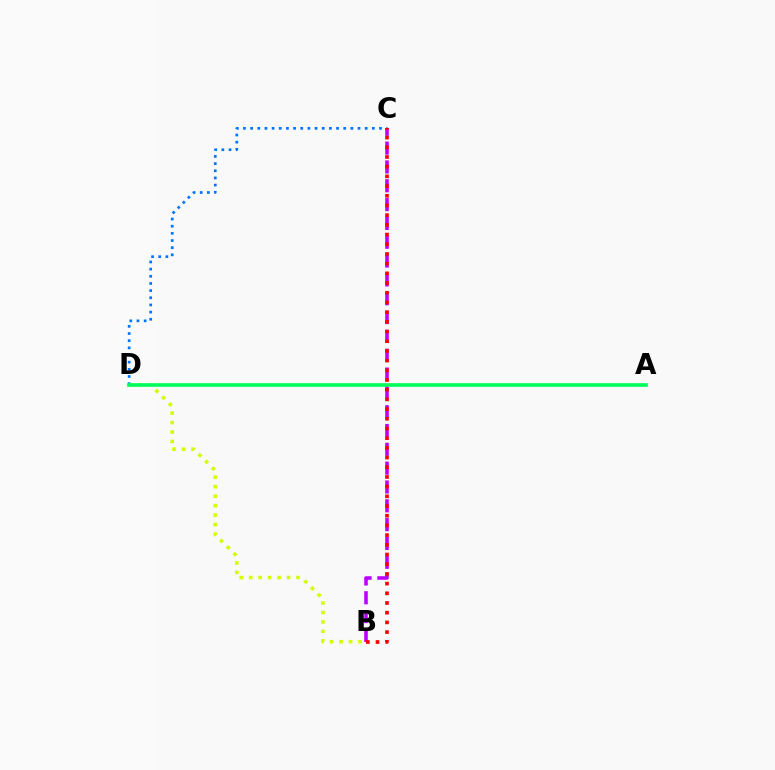{('C', 'D'): [{'color': '#0074ff', 'line_style': 'dotted', 'thickness': 1.95}], ('B', 'D'): [{'color': '#d1ff00', 'line_style': 'dotted', 'thickness': 2.57}], ('B', 'C'): [{'color': '#b900ff', 'line_style': 'dashed', 'thickness': 2.56}, {'color': '#ff0000', 'line_style': 'dotted', 'thickness': 2.63}], ('A', 'D'): [{'color': '#00ff5c', 'line_style': 'solid', 'thickness': 2.63}]}